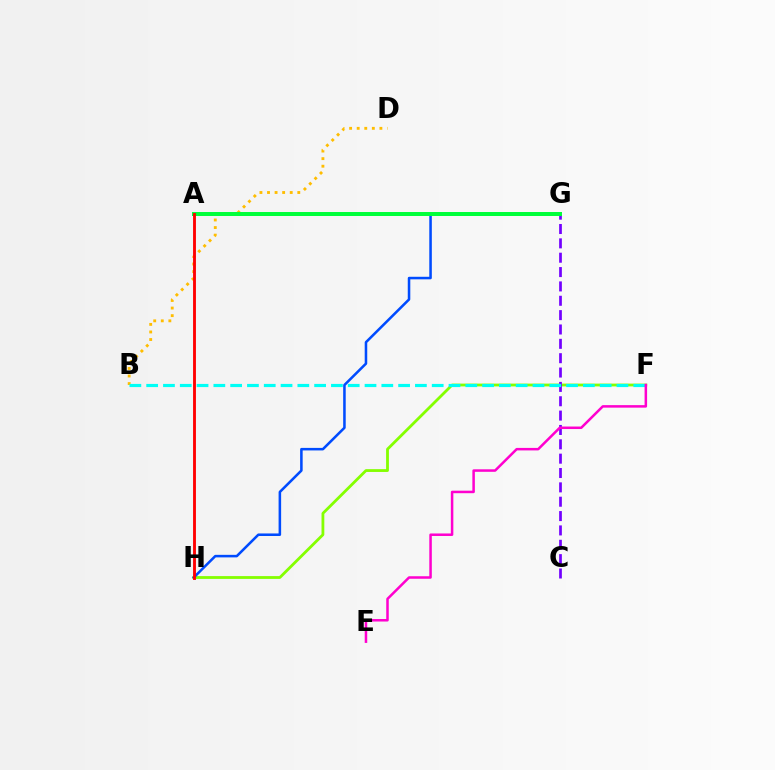{('B', 'D'): [{'color': '#ffbd00', 'line_style': 'dotted', 'thickness': 2.06}], ('F', 'H'): [{'color': '#84ff00', 'line_style': 'solid', 'thickness': 2.02}], ('G', 'H'): [{'color': '#004bff', 'line_style': 'solid', 'thickness': 1.83}], ('C', 'G'): [{'color': '#7200ff', 'line_style': 'dashed', 'thickness': 1.95}], ('A', 'G'): [{'color': '#00ff39', 'line_style': 'solid', 'thickness': 2.86}], ('B', 'F'): [{'color': '#00fff6', 'line_style': 'dashed', 'thickness': 2.28}], ('E', 'F'): [{'color': '#ff00cf', 'line_style': 'solid', 'thickness': 1.81}], ('A', 'H'): [{'color': '#ff0000', 'line_style': 'solid', 'thickness': 2.07}]}